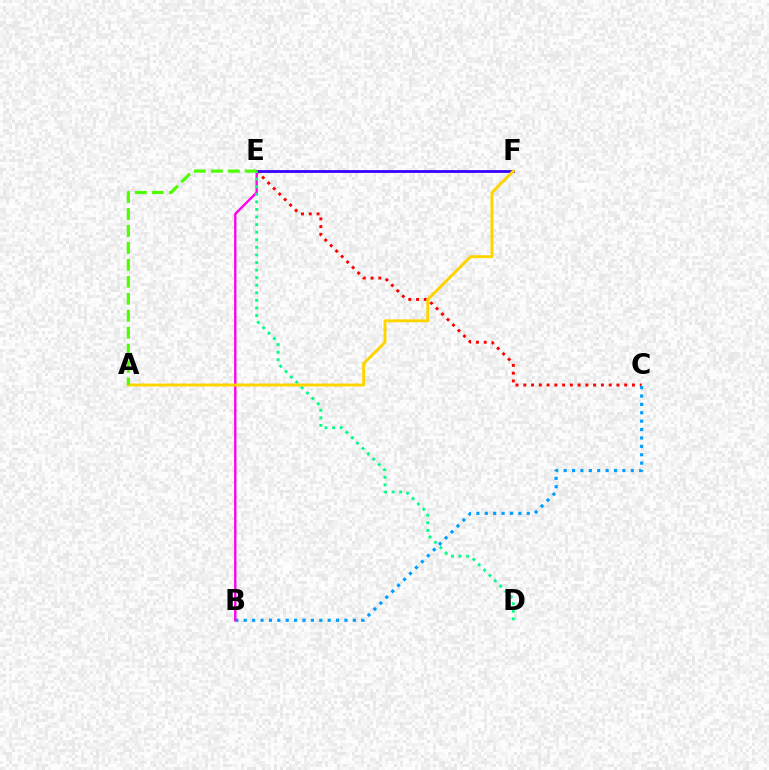{('C', 'E'): [{'color': '#ff0000', 'line_style': 'dotted', 'thickness': 2.11}], ('E', 'F'): [{'color': '#3700ff', 'line_style': 'solid', 'thickness': 2.01}], ('B', 'C'): [{'color': '#009eff', 'line_style': 'dotted', 'thickness': 2.28}], ('B', 'E'): [{'color': '#ff00ed', 'line_style': 'solid', 'thickness': 1.71}], ('D', 'E'): [{'color': '#00ff86', 'line_style': 'dotted', 'thickness': 2.06}], ('A', 'F'): [{'color': '#ffd500', 'line_style': 'solid', 'thickness': 2.11}], ('A', 'E'): [{'color': '#4fff00', 'line_style': 'dashed', 'thickness': 2.31}]}